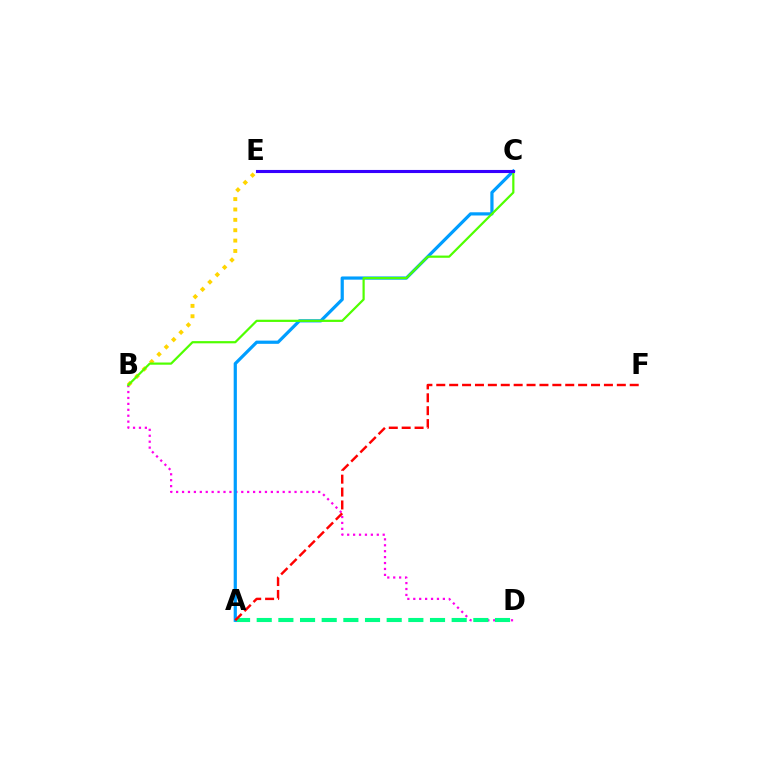{('B', 'D'): [{'color': '#ff00ed', 'line_style': 'dotted', 'thickness': 1.61}], ('A', 'D'): [{'color': '#00ff86', 'line_style': 'dashed', 'thickness': 2.94}], ('B', 'E'): [{'color': '#ffd500', 'line_style': 'dotted', 'thickness': 2.82}], ('A', 'C'): [{'color': '#009eff', 'line_style': 'solid', 'thickness': 2.31}], ('A', 'F'): [{'color': '#ff0000', 'line_style': 'dashed', 'thickness': 1.75}], ('B', 'C'): [{'color': '#4fff00', 'line_style': 'solid', 'thickness': 1.59}], ('C', 'E'): [{'color': '#3700ff', 'line_style': 'solid', 'thickness': 2.23}]}